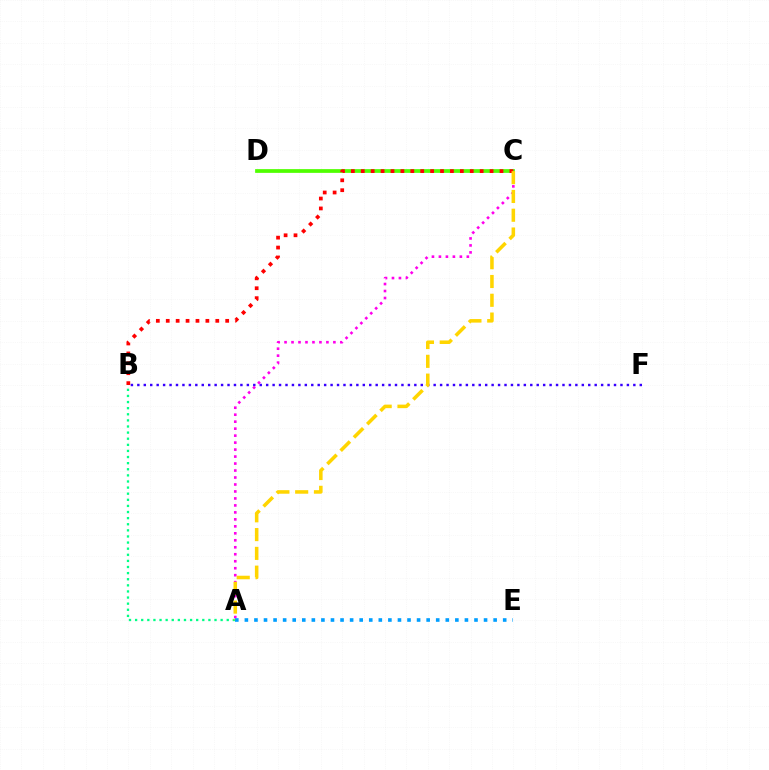{('C', 'D'): [{'color': '#4fff00', 'line_style': 'solid', 'thickness': 2.69}], ('B', 'F'): [{'color': '#3700ff', 'line_style': 'dotted', 'thickness': 1.75}], ('A', 'C'): [{'color': '#ff00ed', 'line_style': 'dotted', 'thickness': 1.9}, {'color': '#ffd500', 'line_style': 'dashed', 'thickness': 2.55}], ('B', 'C'): [{'color': '#ff0000', 'line_style': 'dotted', 'thickness': 2.69}], ('A', 'B'): [{'color': '#00ff86', 'line_style': 'dotted', 'thickness': 1.66}], ('A', 'E'): [{'color': '#009eff', 'line_style': 'dotted', 'thickness': 2.6}]}